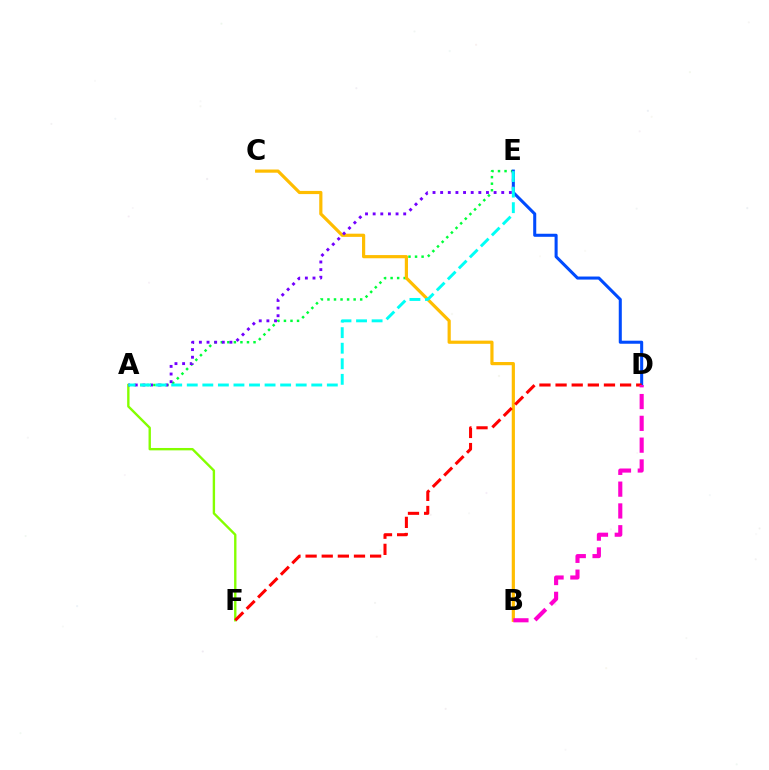{('A', 'E'): [{'color': '#00ff39', 'line_style': 'dotted', 'thickness': 1.78}, {'color': '#7200ff', 'line_style': 'dotted', 'thickness': 2.07}, {'color': '#00fff6', 'line_style': 'dashed', 'thickness': 2.11}], ('D', 'E'): [{'color': '#004bff', 'line_style': 'solid', 'thickness': 2.2}], ('A', 'F'): [{'color': '#84ff00', 'line_style': 'solid', 'thickness': 1.71}], ('B', 'C'): [{'color': '#ffbd00', 'line_style': 'solid', 'thickness': 2.29}], ('D', 'F'): [{'color': '#ff0000', 'line_style': 'dashed', 'thickness': 2.19}], ('B', 'D'): [{'color': '#ff00cf', 'line_style': 'dashed', 'thickness': 2.96}]}